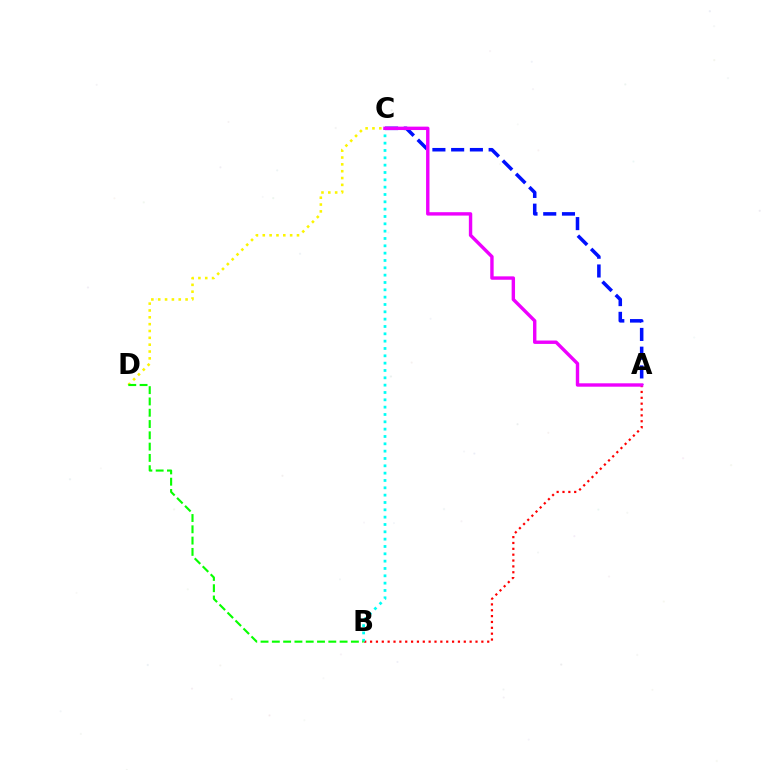{('A', 'B'): [{'color': '#ff0000', 'line_style': 'dotted', 'thickness': 1.59}], ('B', 'C'): [{'color': '#00fff6', 'line_style': 'dotted', 'thickness': 1.99}], ('A', 'C'): [{'color': '#0010ff', 'line_style': 'dashed', 'thickness': 2.55}, {'color': '#ee00ff', 'line_style': 'solid', 'thickness': 2.45}], ('C', 'D'): [{'color': '#fcf500', 'line_style': 'dotted', 'thickness': 1.86}], ('B', 'D'): [{'color': '#08ff00', 'line_style': 'dashed', 'thickness': 1.53}]}